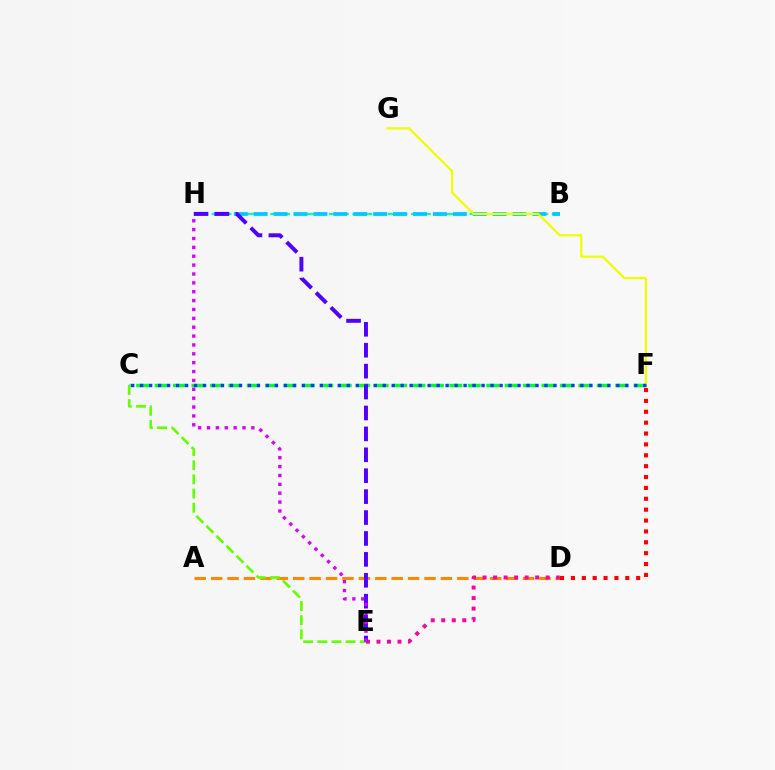{('B', 'H'): [{'color': '#00ffaf', 'line_style': 'dashed', 'thickness': 1.59}, {'color': '#00c7ff', 'line_style': 'dashed', 'thickness': 2.71}], ('C', 'F'): [{'color': '#00ff27', 'line_style': 'dashed', 'thickness': 2.5}, {'color': '#003fff', 'line_style': 'dotted', 'thickness': 2.44}], ('A', 'D'): [{'color': '#ff8800', 'line_style': 'dashed', 'thickness': 2.23}], ('D', 'F'): [{'color': '#ff0000', 'line_style': 'dotted', 'thickness': 2.96}], ('D', 'E'): [{'color': '#ff00a0', 'line_style': 'dotted', 'thickness': 2.86}], ('F', 'G'): [{'color': '#eeff00', 'line_style': 'solid', 'thickness': 1.62}], ('C', 'E'): [{'color': '#66ff00', 'line_style': 'dashed', 'thickness': 1.92}], ('E', 'H'): [{'color': '#4f00ff', 'line_style': 'dashed', 'thickness': 2.84}, {'color': '#d600ff', 'line_style': 'dotted', 'thickness': 2.41}]}